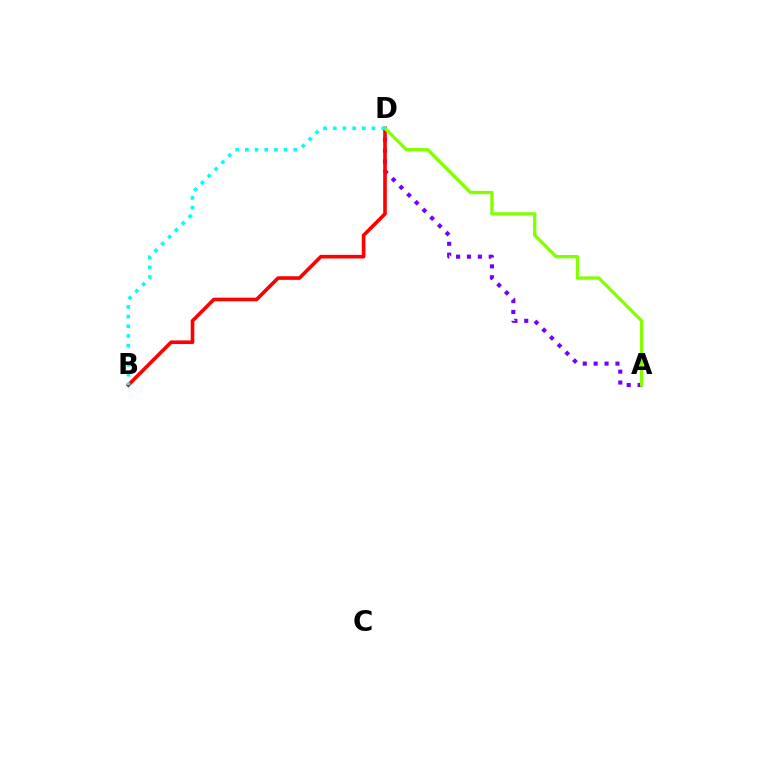{('A', 'D'): [{'color': '#7200ff', 'line_style': 'dotted', 'thickness': 2.96}, {'color': '#84ff00', 'line_style': 'solid', 'thickness': 2.4}], ('B', 'D'): [{'color': '#ff0000', 'line_style': 'solid', 'thickness': 2.6}, {'color': '#00fff6', 'line_style': 'dotted', 'thickness': 2.63}]}